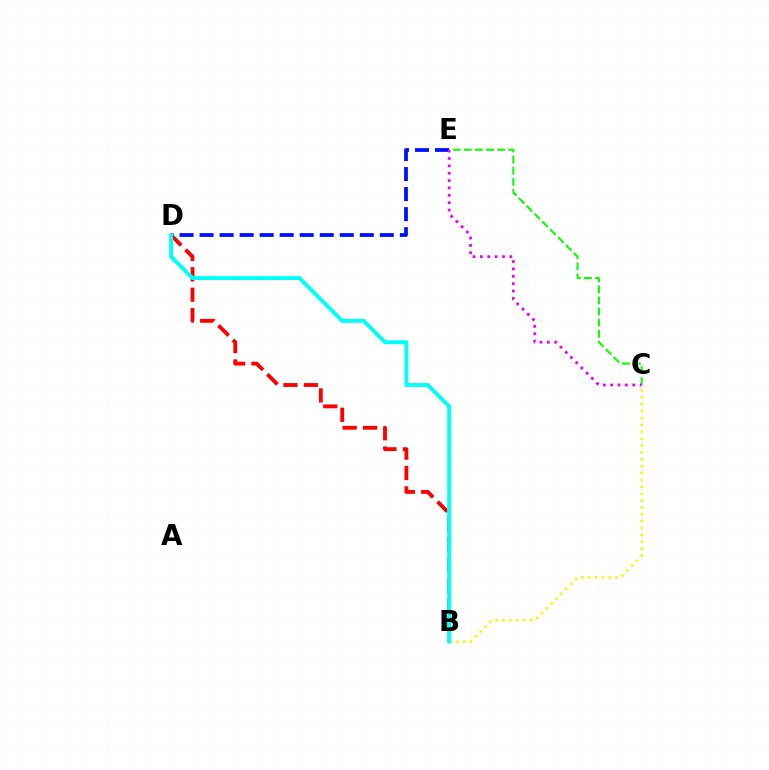{('D', 'E'): [{'color': '#0010ff', 'line_style': 'dashed', 'thickness': 2.72}], ('C', 'E'): [{'color': '#08ff00', 'line_style': 'dashed', 'thickness': 1.51}, {'color': '#ee00ff', 'line_style': 'dotted', 'thickness': 2.0}], ('B', 'C'): [{'color': '#fcf500', 'line_style': 'dotted', 'thickness': 1.87}], ('B', 'D'): [{'color': '#ff0000', 'line_style': 'dashed', 'thickness': 2.77}, {'color': '#00fff6', 'line_style': 'solid', 'thickness': 2.83}]}